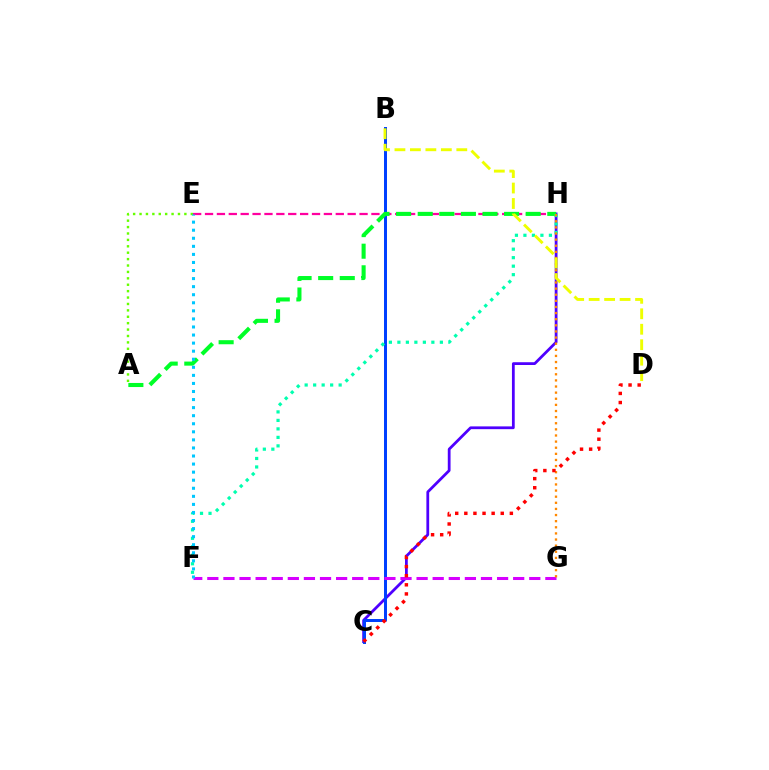{('E', 'H'): [{'color': '#ff00a0', 'line_style': 'dashed', 'thickness': 1.61}], ('C', 'H'): [{'color': '#4f00ff', 'line_style': 'solid', 'thickness': 2.0}], ('B', 'C'): [{'color': '#003fff', 'line_style': 'solid', 'thickness': 2.15}], ('F', 'G'): [{'color': '#d600ff', 'line_style': 'dashed', 'thickness': 2.19}], ('A', 'H'): [{'color': '#00ff27', 'line_style': 'dashed', 'thickness': 2.93}], ('F', 'H'): [{'color': '#00ffaf', 'line_style': 'dotted', 'thickness': 2.31}], ('A', 'E'): [{'color': '#66ff00', 'line_style': 'dotted', 'thickness': 1.74}], ('E', 'F'): [{'color': '#00c7ff', 'line_style': 'dotted', 'thickness': 2.19}], ('G', 'H'): [{'color': '#ff8800', 'line_style': 'dotted', 'thickness': 1.66}], ('B', 'D'): [{'color': '#eeff00', 'line_style': 'dashed', 'thickness': 2.1}], ('C', 'D'): [{'color': '#ff0000', 'line_style': 'dotted', 'thickness': 2.47}]}